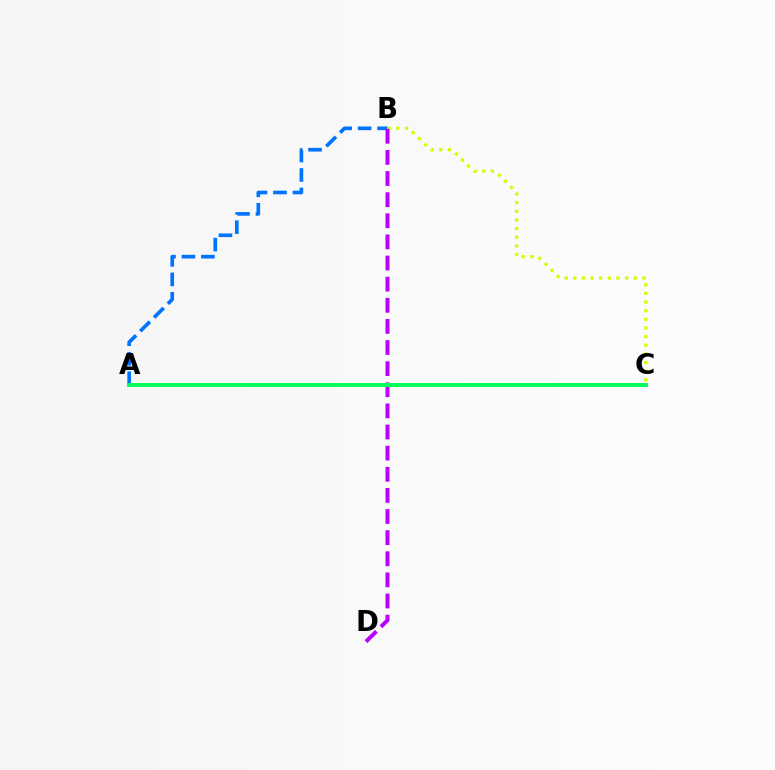{('A', 'B'): [{'color': '#0074ff', 'line_style': 'dashed', 'thickness': 2.64}], ('A', 'C'): [{'color': '#ff0000', 'line_style': 'dotted', 'thickness': 1.99}, {'color': '#00ff5c', 'line_style': 'solid', 'thickness': 2.89}], ('B', 'C'): [{'color': '#d1ff00', 'line_style': 'dotted', 'thickness': 2.35}], ('B', 'D'): [{'color': '#b900ff', 'line_style': 'dashed', 'thickness': 2.87}]}